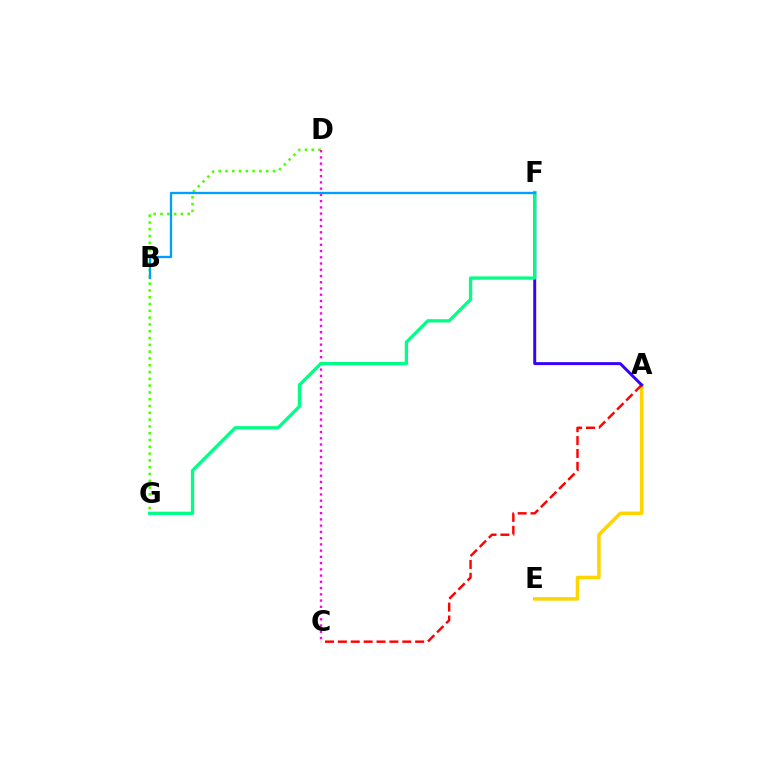{('A', 'E'): [{'color': '#ffd500', 'line_style': 'solid', 'thickness': 2.57}], ('D', 'G'): [{'color': '#4fff00', 'line_style': 'dotted', 'thickness': 1.85}], ('A', 'C'): [{'color': '#ff0000', 'line_style': 'dashed', 'thickness': 1.75}], ('C', 'D'): [{'color': '#ff00ed', 'line_style': 'dotted', 'thickness': 1.7}], ('A', 'F'): [{'color': '#3700ff', 'line_style': 'solid', 'thickness': 2.12}], ('F', 'G'): [{'color': '#00ff86', 'line_style': 'solid', 'thickness': 2.38}], ('B', 'F'): [{'color': '#009eff', 'line_style': 'solid', 'thickness': 1.67}]}